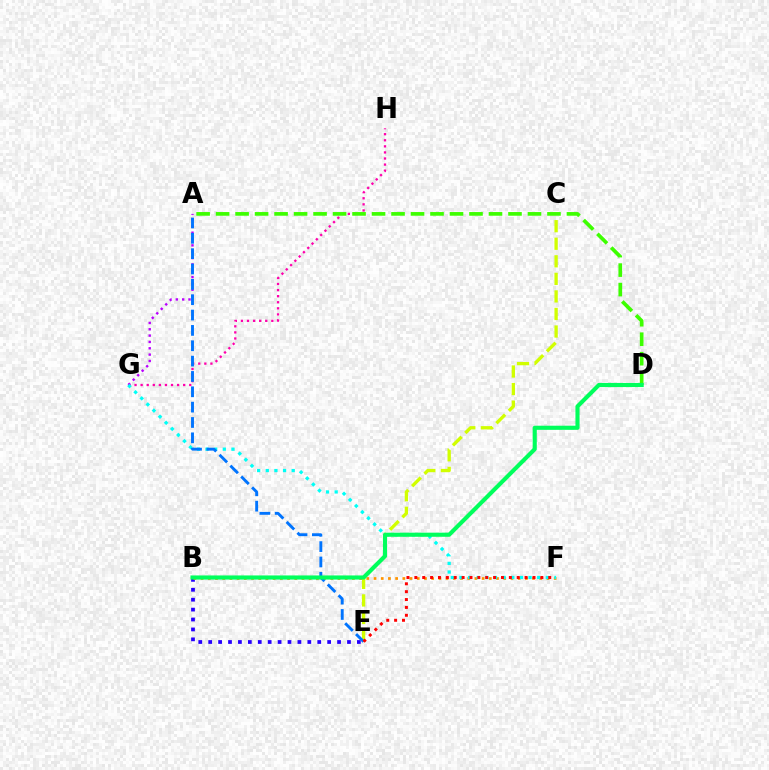{('C', 'E'): [{'color': '#d1ff00', 'line_style': 'dashed', 'thickness': 2.38}], ('B', 'E'): [{'color': '#2500ff', 'line_style': 'dotted', 'thickness': 2.69}], ('G', 'H'): [{'color': '#ff00ac', 'line_style': 'dotted', 'thickness': 1.65}], ('B', 'F'): [{'color': '#ff9400', 'line_style': 'dotted', 'thickness': 1.96}], ('A', 'D'): [{'color': '#3dff00', 'line_style': 'dashed', 'thickness': 2.65}], ('A', 'G'): [{'color': '#b900ff', 'line_style': 'dotted', 'thickness': 1.72}], ('F', 'G'): [{'color': '#00fff6', 'line_style': 'dotted', 'thickness': 2.35}], ('A', 'E'): [{'color': '#0074ff', 'line_style': 'dashed', 'thickness': 2.08}], ('B', 'D'): [{'color': '#00ff5c', 'line_style': 'solid', 'thickness': 2.96}], ('E', 'F'): [{'color': '#ff0000', 'line_style': 'dotted', 'thickness': 2.14}]}